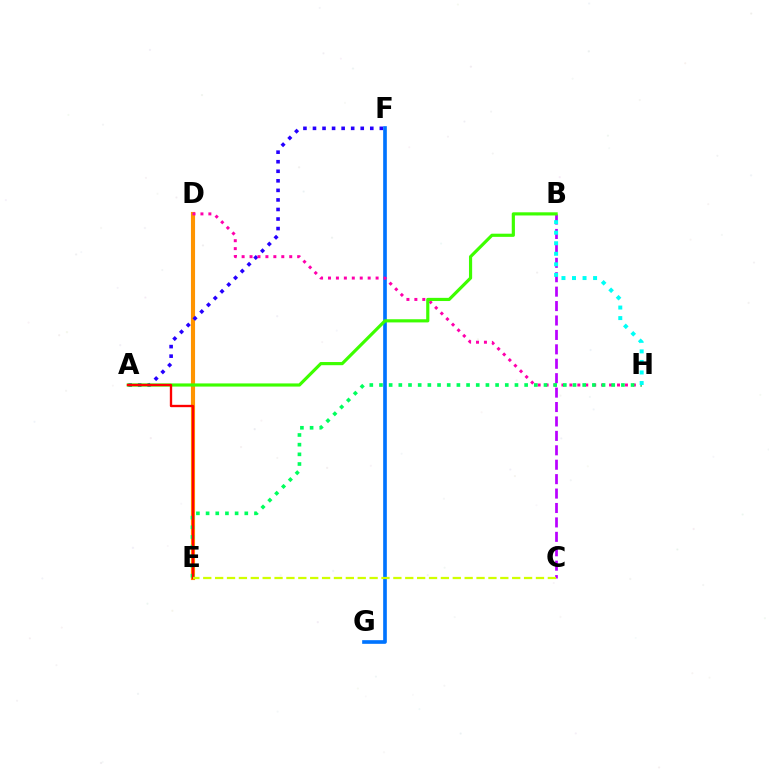{('D', 'E'): [{'color': '#ff9400', 'line_style': 'solid', 'thickness': 2.97}], ('B', 'C'): [{'color': '#b900ff', 'line_style': 'dashed', 'thickness': 1.96}], ('A', 'F'): [{'color': '#2500ff', 'line_style': 'dotted', 'thickness': 2.59}], ('F', 'G'): [{'color': '#0074ff', 'line_style': 'solid', 'thickness': 2.63}], ('D', 'H'): [{'color': '#ff00ac', 'line_style': 'dotted', 'thickness': 2.16}], ('A', 'B'): [{'color': '#3dff00', 'line_style': 'solid', 'thickness': 2.28}], ('E', 'H'): [{'color': '#00ff5c', 'line_style': 'dotted', 'thickness': 2.63}], ('A', 'E'): [{'color': '#ff0000', 'line_style': 'solid', 'thickness': 1.69}], ('C', 'E'): [{'color': '#d1ff00', 'line_style': 'dashed', 'thickness': 1.61}], ('B', 'H'): [{'color': '#00fff6', 'line_style': 'dotted', 'thickness': 2.86}]}